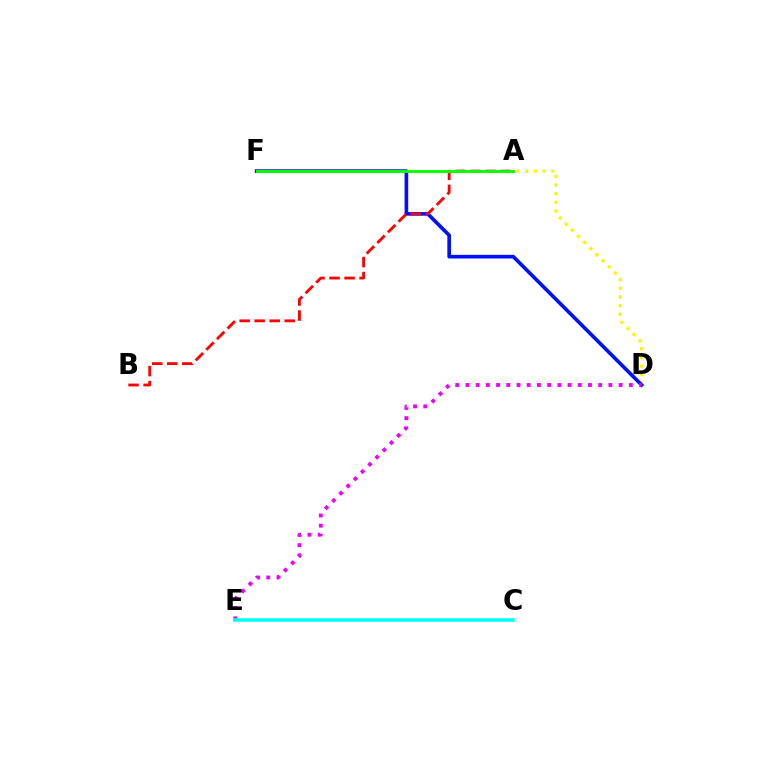{('A', 'D'): [{'color': '#fcf500', 'line_style': 'dotted', 'thickness': 2.35}], ('D', 'F'): [{'color': '#0010ff', 'line_style': 'solid', 'thickness': 2.64}], ('A', 'B'): [{'color': '#ff0000', 'line_style': 'dashed', 'thickness': 2.04}], ('D', 'E'): [{'color': '#ee00ff', 'line_style': 'dotted', 'thickness': 2.77}], ('A', 'F'): [{'color': '#08ff00', 'line_style': 'solid', 'thickness': 2.08}], ('C', 'E'): [{'color': '#00fff6', 'line_style': 'solid', 'thickness': 2.54}]}